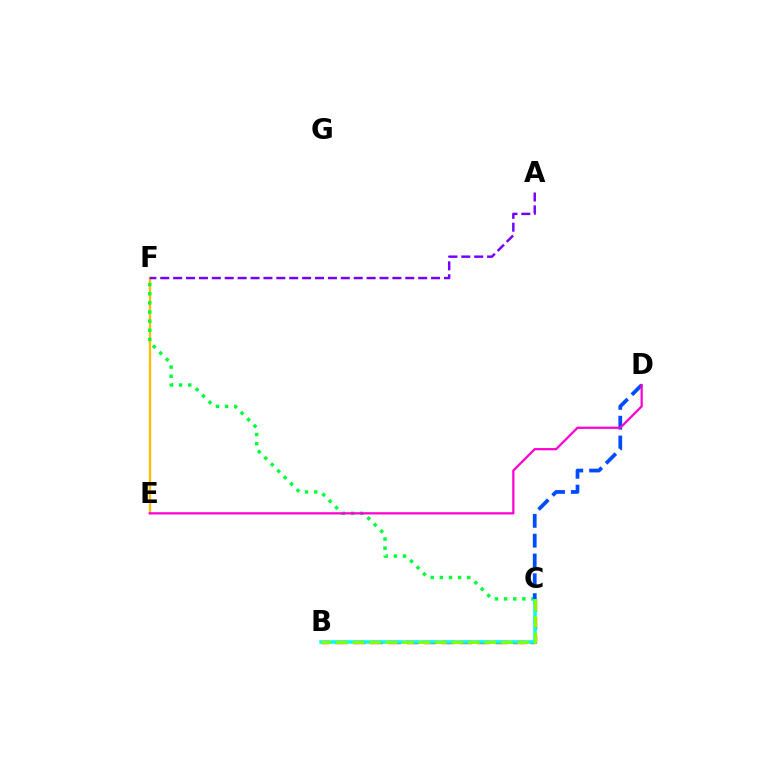{('E', 'F'): [{'color': '#ffbd00', 'line_style': 'solid', 'thickness': 1.69}], ('C', 'F'): [{'color': '#00ff39', 'line_style': 'dotted', 'thickness': 2.48}], ('B', 'C'): [{'color': '#ff0000', 'line_style': 'dashed', 'thickness': 2.41}, {'color': '#00fff6', 'line_style': 'solid', 'thickness': 2.54}, {'color': '#84ff00', 'line_style': 'dashed', 'thickness': 2.24}], ('C', 'D'): [{'color': '#004bff', 'line_style': 'dashed', 'thickness': 2.69}], ('D', 'E'): [{'color': '#ff00cf', 'line_style': 'solid', 'thickness': 1.61}], ('A', 'F'): [{'color': '#7200ff', 'line_style': 'dashed', 'thickness': 1.75}]}